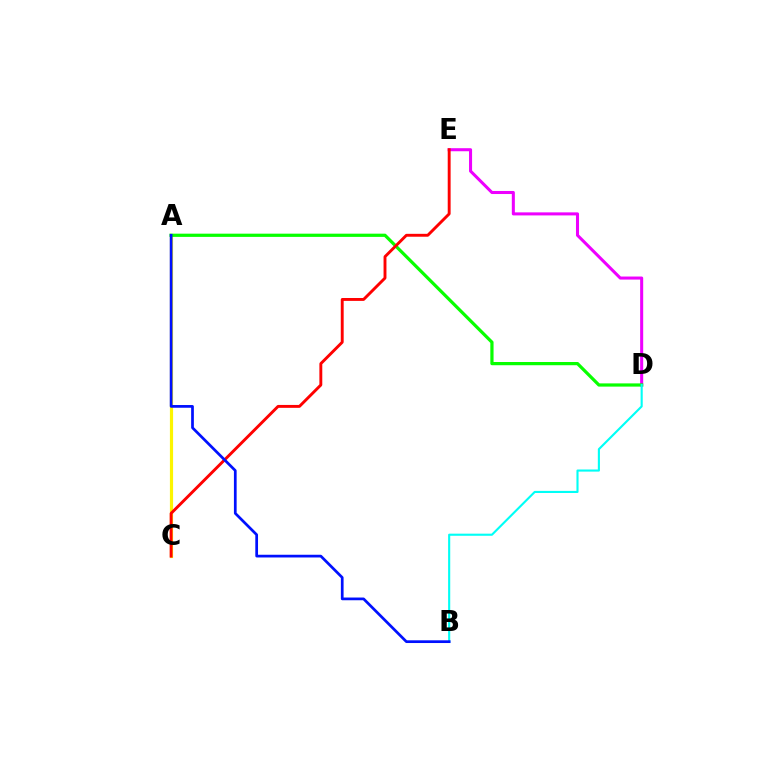{('D', 'E'): [{'color': '#ee00ff', 'line_style': 'solid', 'thickness': 2.19}], ('A', 'C'): [{'color': '#fcf500', 'line_style': 'solid', 'thickness': 2.29}], ('A', 'D'): [{'color': '#08ff00', 'line_style': 'solid', 'thickness': 2.32}], ('C', 'E'): [{'color': '#ff0000', 'line_style': 'solid', 'thickness': 2.09}], ('B', 'D'): [{'color': '#00fff6', 'line_style': 'solid', 'thickness': 1.52}], ('A', 'B'): [{'color': '#0010ff', 'line_style': 'solid', 'thickness': 1.96}]}